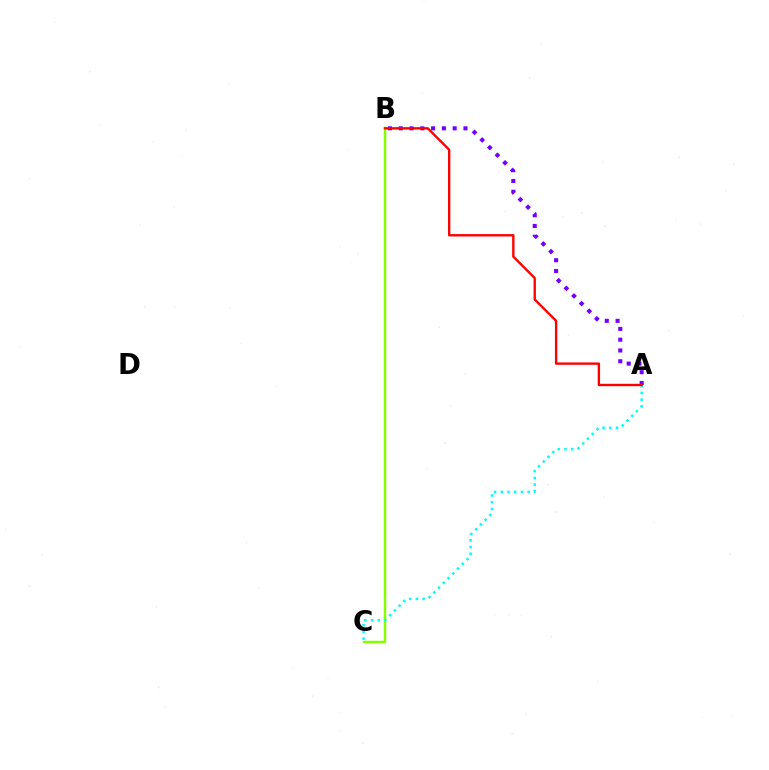{('B', 'C'): [{'color': '#84ff00', 'line_style': 'solid', 'thickness': 1.79}], ('A', 'C'): [{'color': '#00fff6', 'line_style': 'dotted', 'thickness': 1.82}], ('A', 'B'): [{'color': '#7200ff', 'line_style': 'dotted', 'thickness': 2.93}, {'color': '#ff0000', 'line_style': 'solid', 'thickness': 1.7}]}